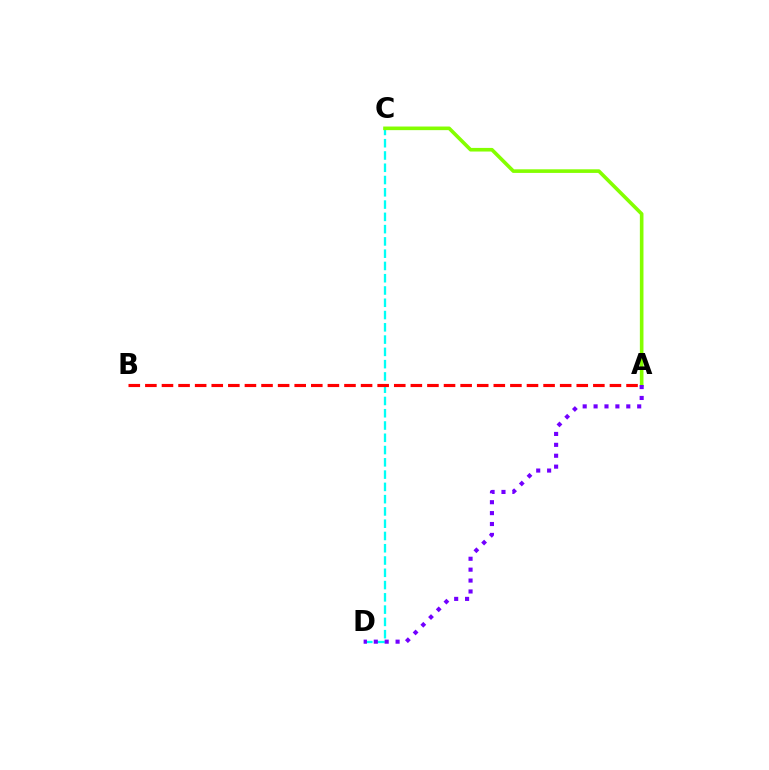{('C', 'D'): [{'color': '#00fff6', 'line_style': 'dashed', 'thickness': 1.67}], ('A', 'B'): [{'color': '#ff0000', 'line_style': 'dashed', 'thickness': 2.25}], ('A', 'C'): [{'color': '#84ff00', 'line_style': 'solid', 'thickness': 2.6}], ('A', 'D'): [{'color': '#7200ff', 'line_style': 'dotted', 'thickness': 2.96}]}